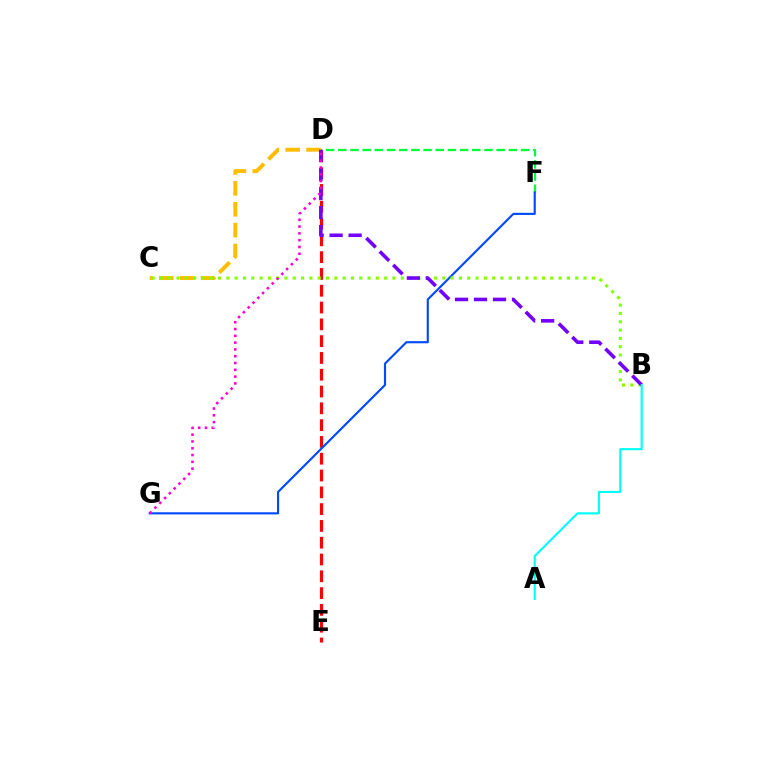{('C', 'D'): [{'color': '#ffbd00', 'line_style': 'dashed', 'thickness': 2.84}], ('D', 'E'): [{'color': '#ff0000', 'line_style': 'dashed', 'thickness': 2.28}], ('D', 'F'): [{'color': '#00ff39', 'line_style': 'dashed', 'thickness': 1.65}], ('F', 'G'): [{'color': '#004bff', 'line_style': 'solid', 'thickness': 1.55}], ('B', 'C'): [{'color': '#84ff00', 'line_style': 'dotted', 'thickness': 2.26}], ('B', 'D'): [{'color': '#7200ff', 'line_style': 'dashed', 'thickness': 2.58}], ('D', 'G'): [{'color': '#ff00cf', 'line_style': 'dotted', 'thickness': 1.85}], ('A', 'B'): [{'color': '#00fff6', 'line_style': 'solid', 'thickness': 1.53}]}